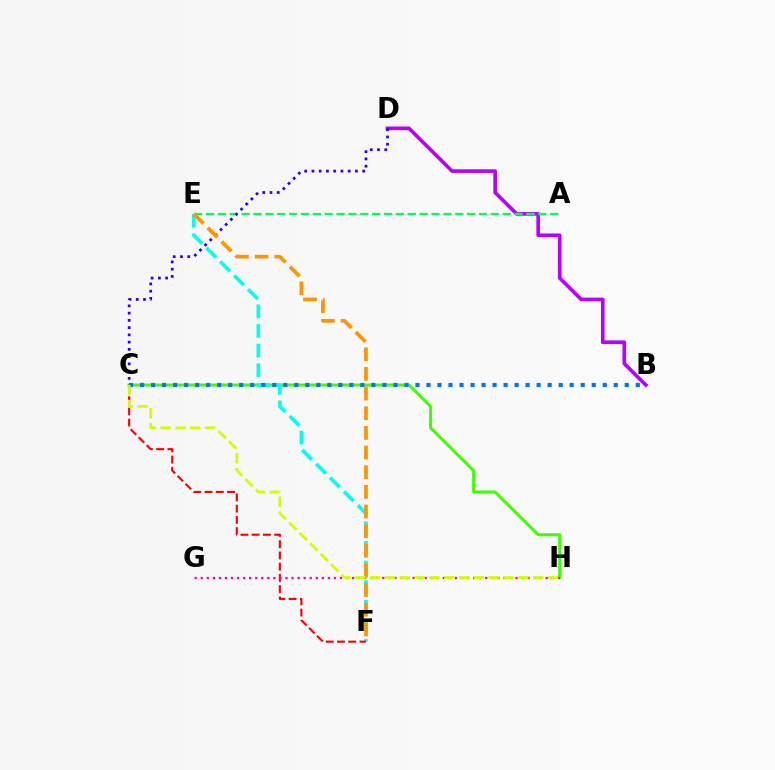{('B', 'D'): [{'color': '#b900ff', 'line_style': 'solid', 'thickness': 2.63}], ('A', 'E'): [{'color': '#00ff5c', 'line_style': 'dashed', 'thickness': 1.61}], ('C', 'D'): [{'color': '#2500ff', 'line_style': 'dotted', 'thickness': 1.97}], ('C', 'H'): [{'color': '#3dff00', 'line_style': 'solid', 'thickness': 2.15}, {'color': '#d1ff00', 'line_style': 'dashed', 'thickness': 2.01}], ('E', 'F'): [{'color': '#00fff6', 'line_style': 'dashed', 'thickness': 2.66}, {'color': '#ff9400', 'line_style': 'dashed', 'thickness': 2.67}], ('C', 'F'): [{'color': '#ff0000', 'line_style': 'dashed', 'thickness': 1.53}], ('B', 'C'): [{'color': '#0074ff', 'line_style': 'dotted', 'thickness': 2.99}], ('G', 'H'): [{'color': '#ff00ac', 'line_style': 'dotted', 'thickness': 1.64}]}